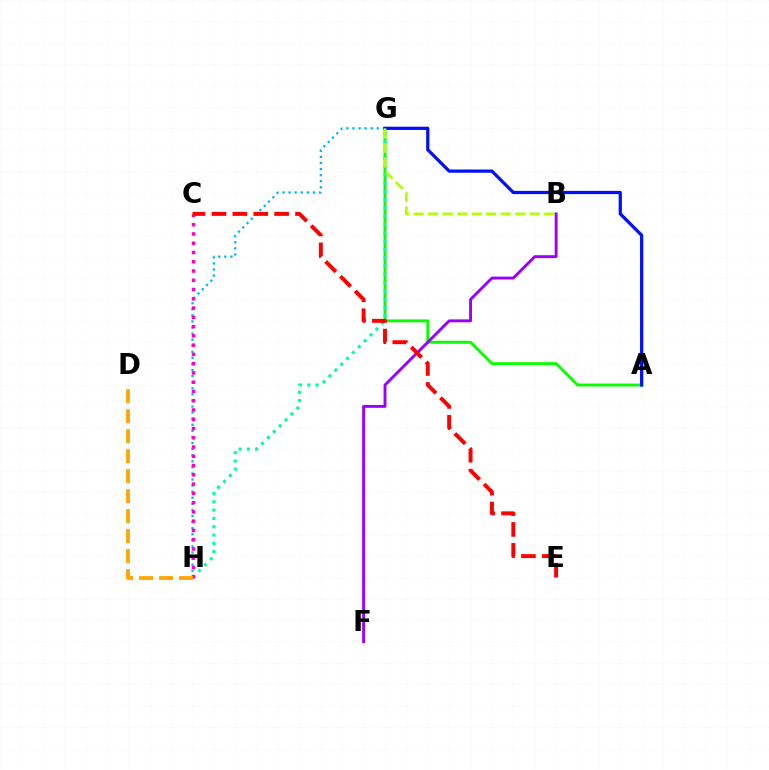{('A', 'G'): [{'color': '#08ff00', 'line_style': 'solid', 'thickness': 2.08}, {'color': '#0010ff', 'line_style': 'solid', 'thickness': 2.33}], ('G', 'H'): [{'color': '#00b5ff', 'line_style': 'dotted', 'thickness': 1.65}, {'color': '#00ff9d', 'line_style': 'dotted', 'thickness': 2.25}], ('C', 'H'): [{'color': '#ff00bd', 'line_style': 'dotted', 'thickness': 2.52}], ('B', 'F'): [{'color': '#9b00ff', 'line_style': 'solid', 'thickness': 2.08}], ('B', 'G'): [{'color': '#b3ff00', 'line_style': 'dashed', 'thickness': 1.97}], ('C', 'E'): [{'color': '#ff0000', 'line_style': 'dashed', 'thickness': 2.84}], ('D', 'H'): [{'color': '#ffa500', 'line_style': 'dashed', 'thickness': 2.72}]}